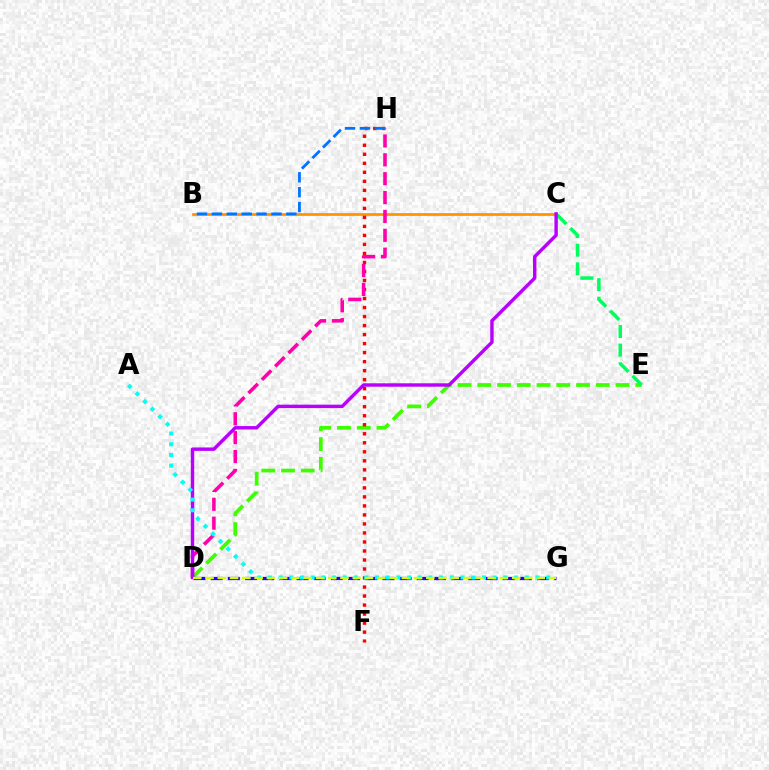{('D', 'E'): [{'color': '#3dff00', 'line_style': 'dashed', 'thickness': 2.68}], ('B', 'C'): [{'color': '#ff9400', 'line_style': 'solid', 'thickness': 1.98}], ('F', 'H'): [{'color': '#ff0000', 'line_style': 'dotted', 'thickness': 2.45}], ('C', 'E'): [{'color': '#00ff5c', 'line_style': 'dashed', 'thickness': 2.53}], ('D', 'H'): [{'color': '#ff00ac', 'line_style': 'dashed', 'thickness': 2.56}], ('D', 'G'): [{'color': '#2500ff', 'line_style': 'dashed', 'thickness': 2.33}, {'color': '#d1ff00', 'line_style': 'dashed', 'thickness': 1.67}], ('B', 'H'): [{'color': '#0074ff', 'line_style': 'dashed', 'thickness': 2.02}], ('C', 'D'): [{'color': '#b900ff', 'line_style': 'solid', 'thickness': 2.47}], ('A', 'G'): [{'color': '#00fff6', 'line_style': 'dotted', 'thickness': 2.91}]}